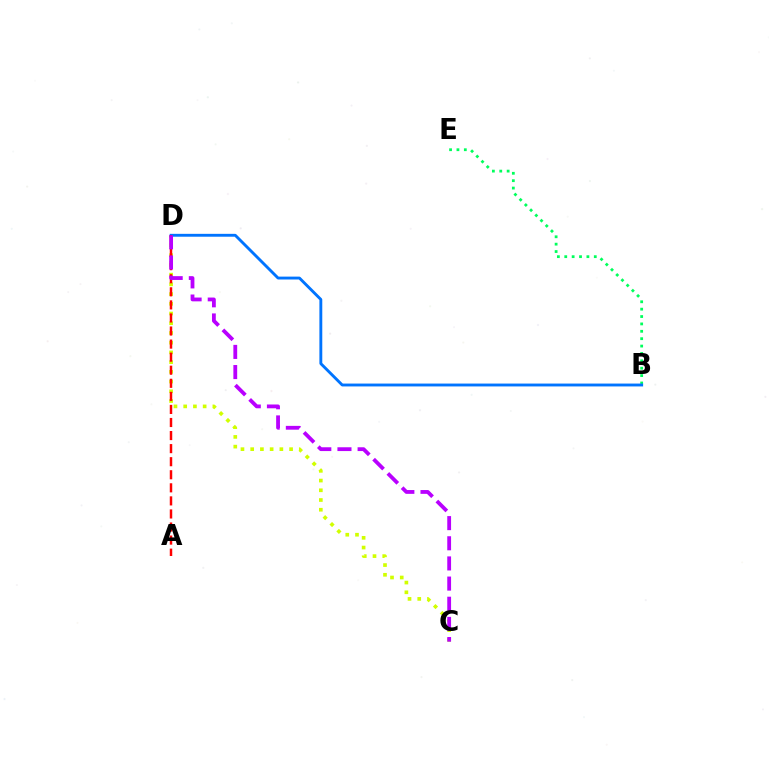{('C', 'D'): [{'color': '#d1ff00', 'line_style': 'dotted', 'thickness': 2.64}, {'color': '#b900ff', 'line_style': 'dashed', 'thickness': 2.74}], ('B', 'E'): [{'color': '#00ff5c', 'line_style': 'dotted', 'thickness': 2.01}], ('B', 'D'): [{'color': '#0074ff', 'line_style': 'solid', 'thickness': 2.07}], ('A', 'D'): [{'color': '#ff0000', 'line_style': 'dashed', 'thickness': 1.78}]}